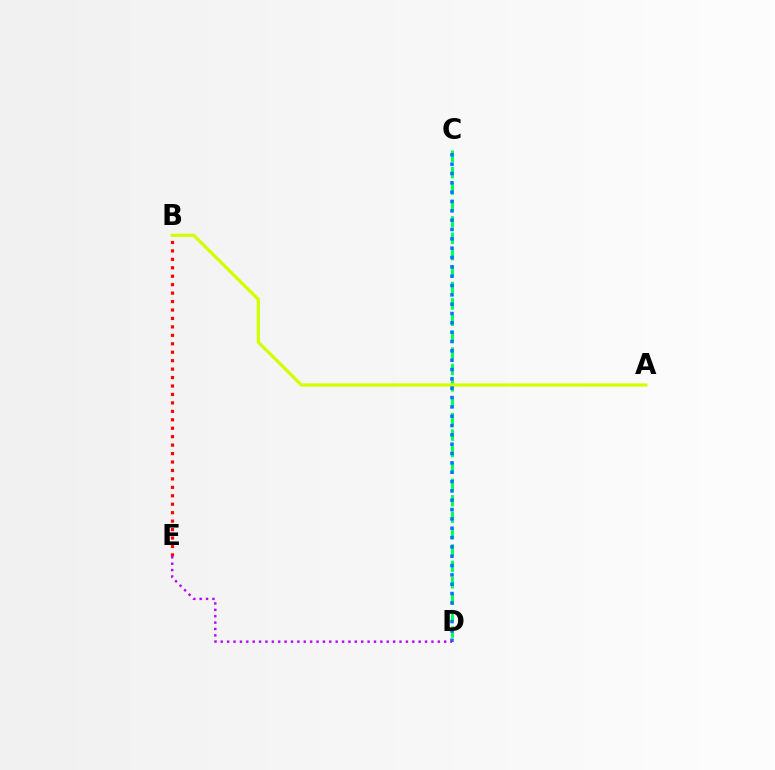{('C', 'D'): [{'color': '#00ff5c', 'line_style': 'dashed', 'thickness': 2.23}, {'color': '#0074ff', 'line_style': 'dotted', 'thickness': 2.54}], ('B', 'E'): [{'color': '#ff0000', 'line_style': 'dotted', 'thickness': 2.29}], ('A', 'B'): [{'color': '#d1ff00', 'line_style': 'solid', 'thickness': 2.33}], ('D', 'E'): [{'color': '#b900ff', 'line_style': 'dotted', 'thickness': 1.73}]}